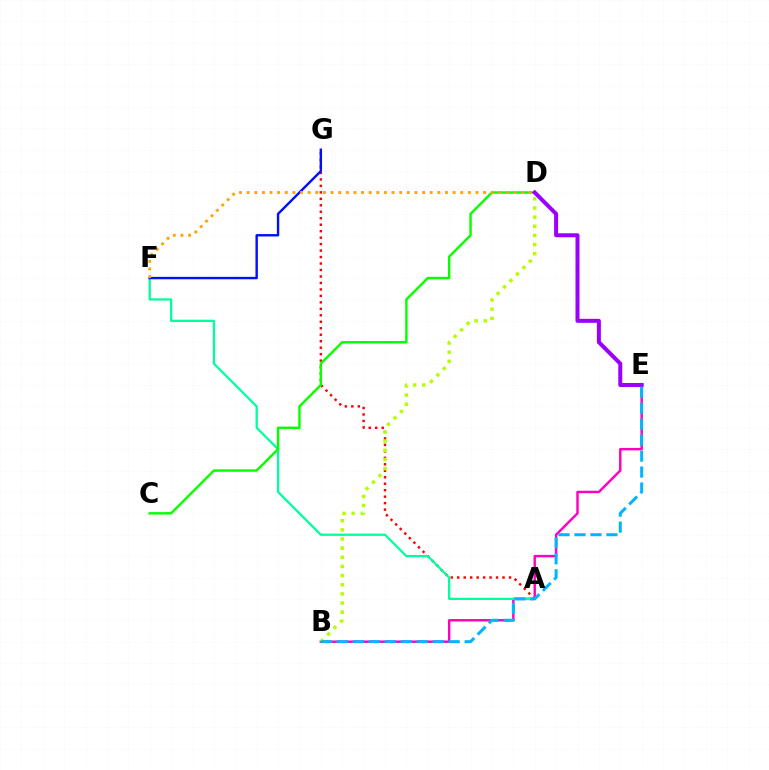{('A', 'G'): [{'color': '#ff0000', 'line_style': 'dotted', 'thickness': 1.76}], ('B', 'E'): [{'color': '#ff00bd', 'line_style': 'solid', 'thickness': 1.75}, {'color': '#00b5ff', 'line_style': 'dashed', 'thickness': 2.17}], ('A', 'F'): [{'color': '#00ff9d', 'line_style': 'solid', 'thickness': 1.63}], ('F', 'G'): [{'color': '#0010ff', 'line_style': 'solid', 'thickness': 1.74}], ('C', 'D'): [{'color': '#08ff00', 'line_style': 'solid', 'thickness': 1.75}], ('D', 'F'): [{'color': '#ffa500', 'line_style': 'dotted', 'thickness': 2.07}], ('D', 'E'): [{'color': '#9b00ff', 'line_style': 'solid', 'thickness': 2.88}], ('B', 'D'): [{'color': '#b3ff00', 'line_style': 'dotted', 'thickness': 2.49}]}